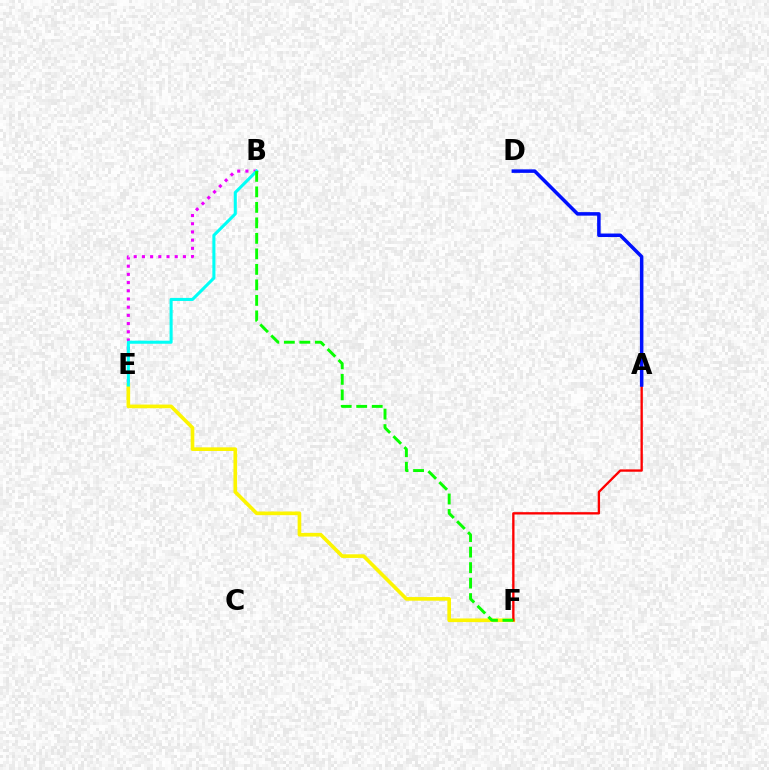{('E', 'F'): [{'color': '#fcf500', 'line_style': 'solid', 'thickness': 2.62}], ('B', 'E'): [{'color': '#ee00ff', 'line_style': 'dotted', 'thickness': 2.23}, {'color': '#00fff6', 'line_style': 'solid', 'thickness': 2.21}], ('A', 'F'): [{'color': '#ff0000', 'line_style': 'solid', 'thickness': 1.68}], ('A', 'D'): [{'color': '#0010ff', 'line_style': 'solid', 'thickness': 2.53}], ('B', 'F'): [{'color': '#08ff00', 'line_style': 'dashed', 'thickness': 2.11}]}